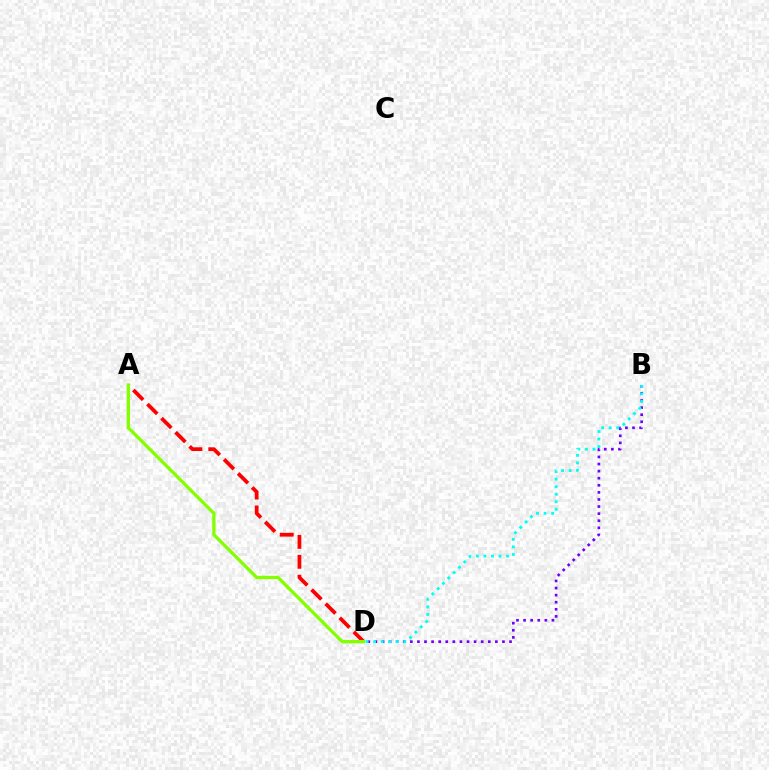{('A', 'D'): [{'color': '#ff0000', 'line_style': 'dashed', 'thickness': 2.7}, {'color': '#84ff00', 'line_style': 'solid', 'thickness': 2.38}], ('B', 'D'): [{'color': '#7200ff', 'line_style': 'dotted', 'thickness': 1.93}, {'color': '#00fff6', 'line_style': 'dotted', 'thickness': 2.05}]}